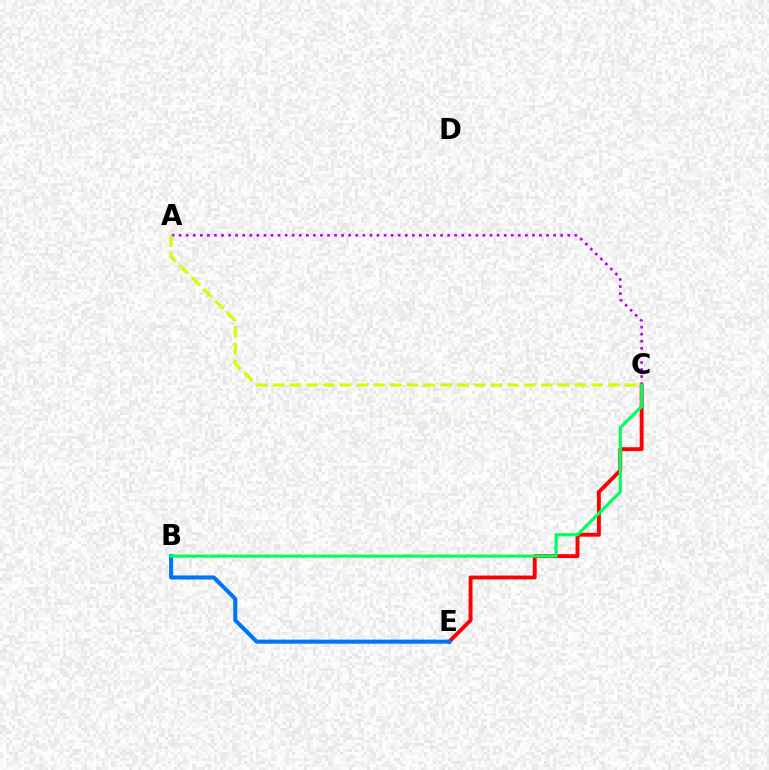{('A', 'C'): [{'color': '#b900ff', 'line_style': 'dotted', 'thickness': 1.92}, {'color': '#d1ff00', 'line_style': 'dashed', 'thickness': 2.28}], ('C', 'E'): [{'color': '#ff0000', 'line_style': 'solid', 'thickness': 2.8}], ('B', 'E'): [{'color': '#0074ff', 'line_style': 'solid', 'thickness': 2.93}], ('B', 'C'): [{'color': '#00ff5c', 'line_style': 'solid', 'thickness': 2.24}]}